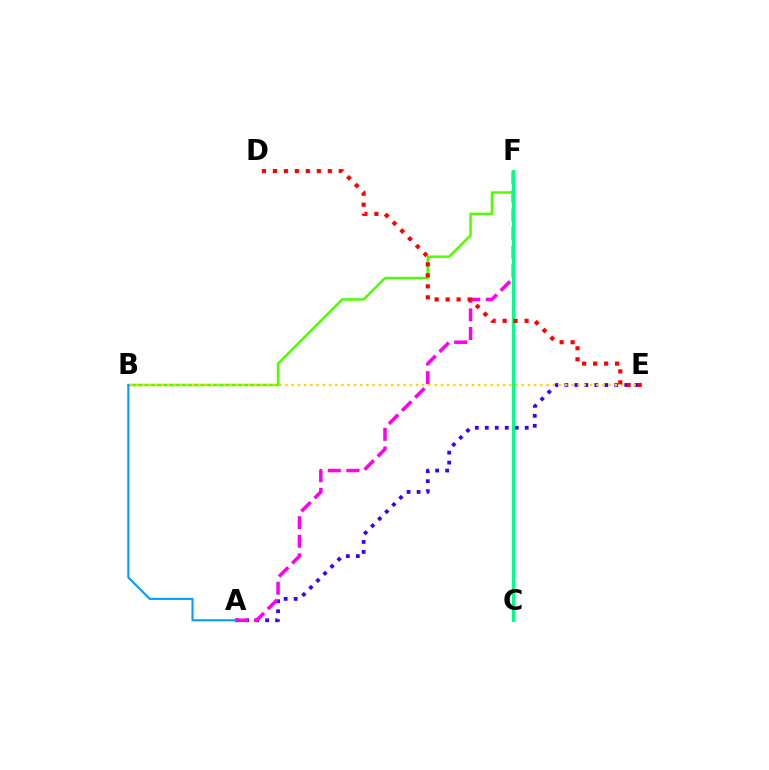{('A', 'E'): [{'color': '#3700ff', 'line_style': 'dotted', 'thickness': 2.71}], ('A', 'F'): [{'color': '#ff00ed', 'line_style': 'dashed', 'thickness': 2.53}], ('B', 'F'): [{'color': '#4fff00', 'line_style': 'solid', 'thickness': 1.79}], ('A', 'B'): [{'color': '#009eff', 'line_style': 'solid', 'thickness': 1.51}], ('B', 'E'): [{'color': '#ffd500', 'line_style': 'dotted', 'thickness': 1.69}], ('C', 'F'): [{'color': '#00ff86', 'line_style': 'solid', 'thickness': 2.15}], ('D', 'E'): [{'color': '#ff0000', 'line_style': 'dotted', 'thickness': 2.98}]}